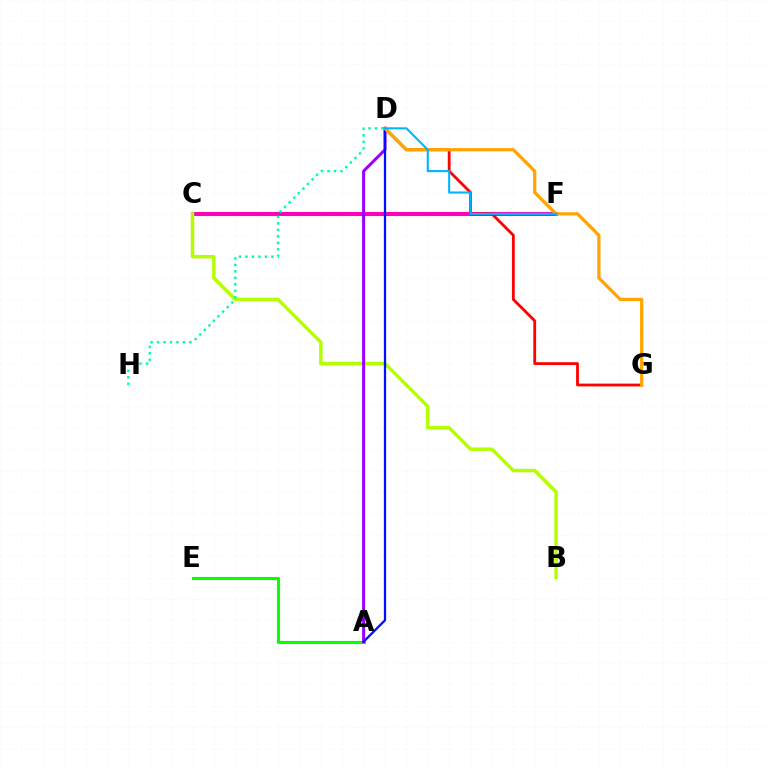{('A', 'E'): [{'color': '#08ff00', 'line_style': 'solid', 'thickness': 2.22}], ('C', 'F'): [{'color': '#ff00bd', 'line_style': 'solid', 'thickness': 2.92}], ('B', 'C'): [{'color': '#b3ff00', 'line_style': 'solid', 'thickness': 2.51}], ('A', 'D'): [{'color': '#9b00ff', 'line_style': 'solid', 'thickness': 2.17}, {'color': '#0010ff', 'line_style': 'solid', 'thickness': 1.63}], ('D', 'H'): [{'color': '#00ff9d', 'line_style': 'dotted', 'thickness': 1.76}], ('D', 'G'): [{'color': '#ff0000', 'line_style': 'solid', 'thickness': 2.02}, {'color': '#ffa500', 'line_style': 'solid', 'thickness': 2.34}], ('D', 'F'): [{'color': '#00b5ff', 'line_style': 'solid', 'thickness': 1.51}]}